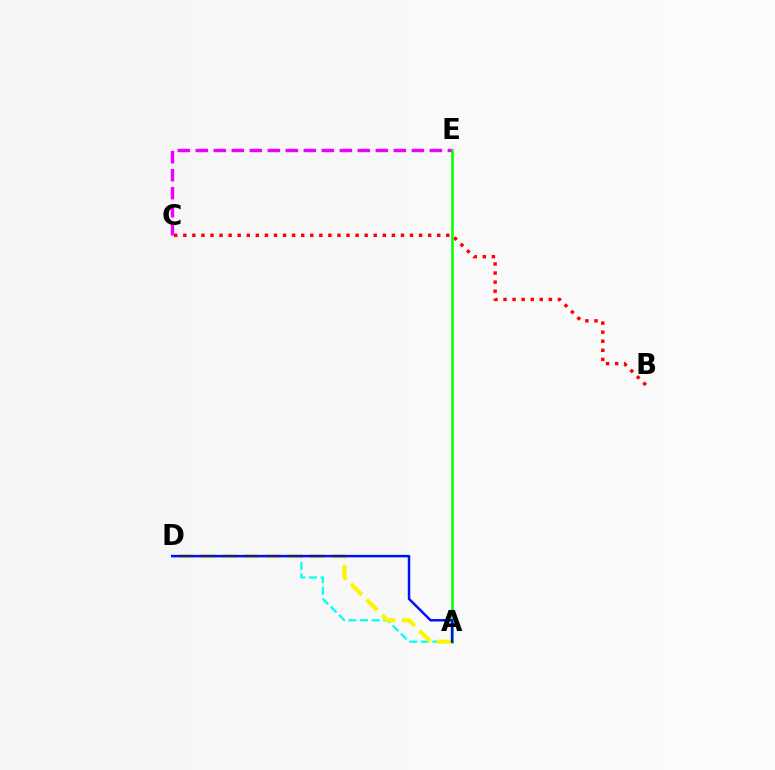{('B', 'C'): [{'color': '#ff0000', 'line_style': 'dotted', 'thickness': 2.46}], ('C', 'E'): [{'color': '#ee00ff', 'line_style': 'dashed', 'thickness': 2.45}], ('A', 'E'): [{'color': '#08ff00', 'line_style': 'solid', 'thickness': 1.85}], ('A', 'D'): [{'color': '#00fff6', 'line_style': 'dashed', 'thickness': 1.58}, {'color': '#fcf500', 'line_style': 'dashed', 'thickness': 2.97}, {'color': '#0010ff', 'line_style': 'solid', 'thickness': 1.78}]}